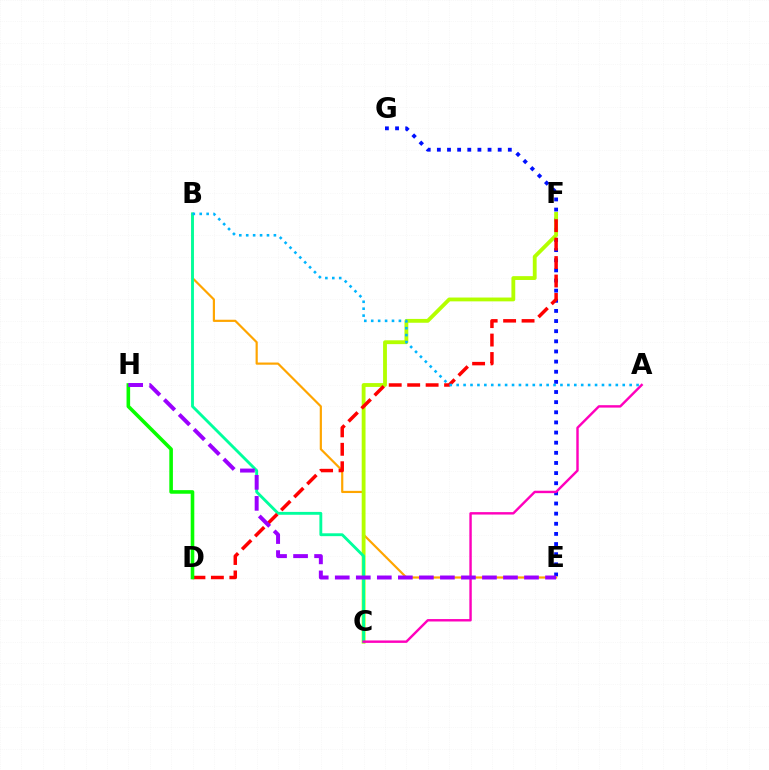{('E', 'G'): [{'color': '#0010ff', 'line_style': 'dotted', 'thickness': 2.75}], ('B', 'E'): [{'color': '#ffa500', 'line_style': 'solid', 'thickness': 1.57}], ('C', 'F'): [{'color': '#b3ff00', 'line_style': 'solid', 'thickness': 2.76}], ('B', 'C'): [{'color': '#00ff9d', 'line_style': 'solid', 'thickness': 2.06}], ('A', 'C'): [{'color': '#ff00bd', 'line_style': 'solid', 'thickness': 1.74}], ('D', 'F'): [{'color': '#ff0000', 'line_style': 'dashed', 'thickness': 2.51}], ('A', 'B'): [{'color': '#00b5ff', 'line_style': 'dotted', 'thickness': 1.88}], ('D', 'H'): [{'color': '#08ff00', 'line_style': 'solid', 'thickness': 2.59}], ('E', 'H'): [{'color': '#9b00ff', 'line_style': 'dashed', 'thickness': 2.86}]}